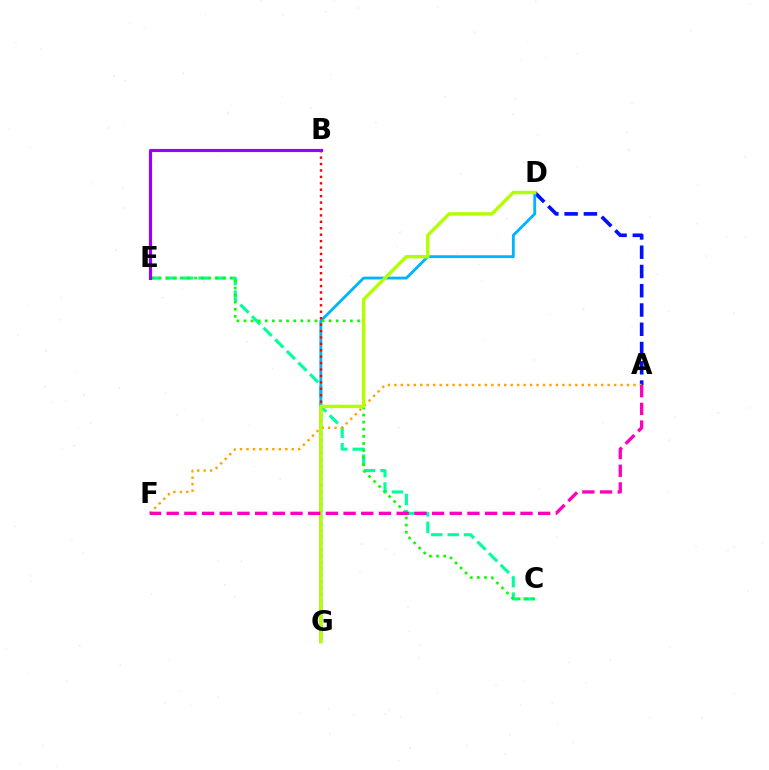{('A', 'D'): [{'color': '#0010ff', 'line_style': 'dashed', 'thickness': 2.62}], ('C', 'E'): [{'color': '#00ff9d', 'line_style': 'dashed', 'thickness': 2.23}, {'color': '#08ff00', 'line_style': 'dotted', 'thickness': 1.93}], ('D', 'G'): [{'color': '#00b5ff', 'line_style': 'solid', 'thickness': 2.05}, {'color': '#b3ff00', 'line_style': 'solid', 'thickness': 2.45}], ('A', 'F'): [{'color': '#ffa500', 'line_style': 'dotted', 'thickness': 1.76}, {'color': '#ff00bd', 'line_style': 'dashed', 'thickness': 2.4}], ('B', 'G'): [{'color': '#ff0000', 'line_style': 'dotted', 'thickness': 1.74}], ('B', 'E'): [{'color': '#9b00ff', 'line_style': 'solid', 'thickness': 2.27}]}